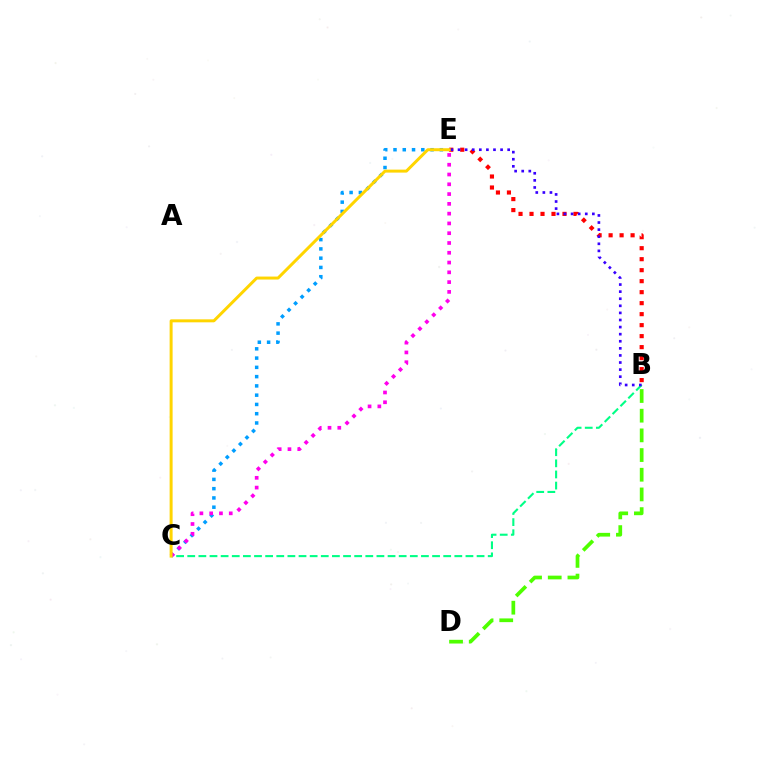{('C', 'E'): [{'color': '#009eff', 'line_style': 'dotted', 'thickness': 2.52}, {'color': '#ff00ed', 'line_style': 'dotted', 'thickness': 2.66}, {'color': '#ffd500', 'line_style': 'solid', 'thickness': 2.14}], ('B', 'C'): [{'color': '#00ff86', 'line_style': 'dashed', 'thickness': 1.51}], ('B', 'E'): [{'color': '#ff0000', 'line_style': 'dotted', 'thickness': 2.99}, {'color': '#3700ff', 'line_style': 'dotted', 'thickness': 1.93}], ('B', 'D'): [{'color': '#4fff00', 'line_style': 'dashed', 'thickness': 2.67}]}